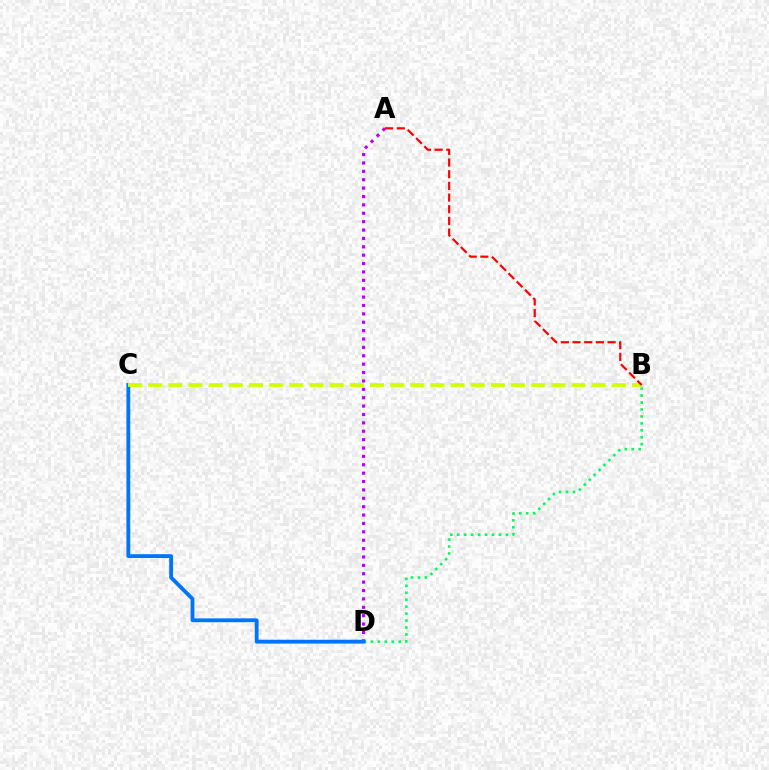{('A', 'D'): [{'color': '#b900ff', 'line_style': 'dotted', 'thickness': 2.28}], ('B', 'D'): [{'color': '#00ff5c', 'line_style': 'dotted', 'thickness': 1.89}], ('C', 'D'): [{'color': '#0074ff', 'line_style': 'solid', 'thickness': 2.76}], ('B', 'C'): [{'color': '#d1ff00', 'line_style': 'dashed', 'thickness': 2.74}], ('A', 'B'): [{'color': '#ff0000', 'line_style': 'dashed', 'thickness': 1.59}]}